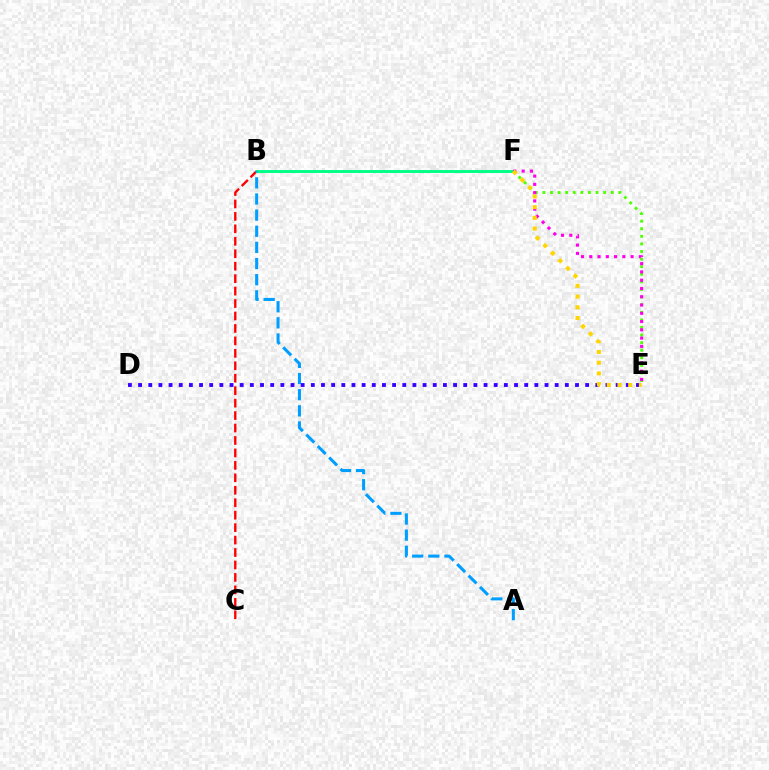{('E', 'F'): [{'color': '#4fff00', 'line_style': 'dotted', 'thickness': 2.06}, {'color': '#ff00ed', 'line_style': 'dotted', 'thickness': 2.25}, {'color': '#ffd500', 'line_style': 'dotted', 'thickness': 2.91}], ('B', 'C'): [{'color': '#ff0000', 'line_style': 'dashed', 'thickness': 1.69}], ('B', 'F'): [{'color': '#00ff86', 'line_style': 'solid', 'thickness': 2.1}], ('D', 'E'): [{'color': '#3700ff', 'line_style': 'dotted', 'thickness': 2.76}], ('A', 'B'): [{'color': '#009eff', 'line_style': 'dashed', 'thickness': 2.19}]}